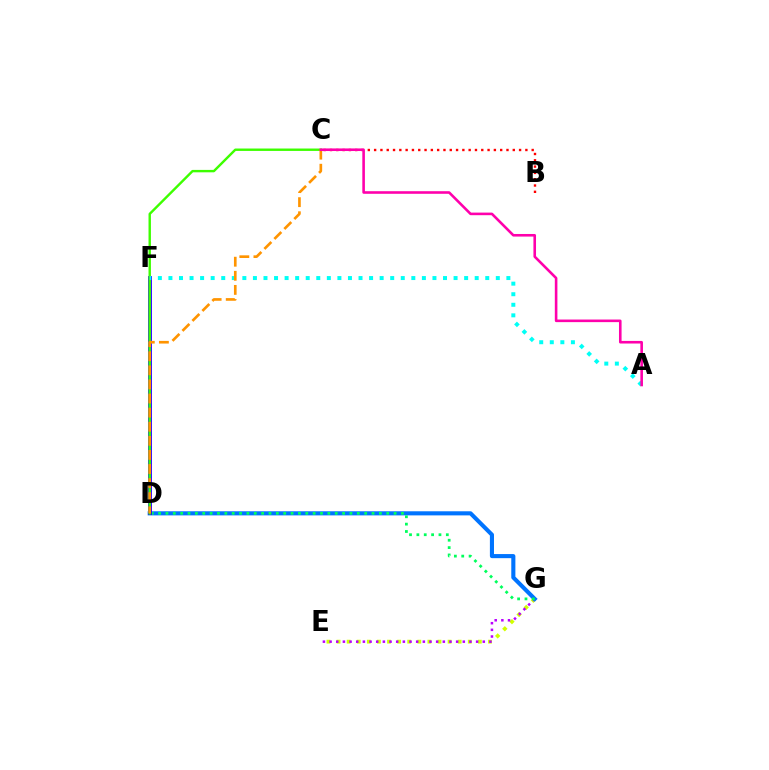{('E', 'G'): [{'color': '#d1ff00', 'line_style': 'dotted', 'thickness': 2.74}, {'color': '#b900ff', 'line_style': 'dotted', 'thickness': 1.81}], ('B', 'C'): [{'color': '#ff0000', 'line_style': 'dotted', 'thickness': 1.71}], ('D', 'G'): [{'color': '#0074ff', 'line_style': 'solid', 'thickness': 2.95}, {'color': '#00ff5c', 'line_style': 'dotted', 'thickness': 2.0}], ('D', 'F'): [{'color': '#2500ff', 'line_style': 'solid', 'thickness': 2.76}], ('C', 'D'): [{'color': '#3dff00', 'line_style': 'solid', 'thickness': 1.74}, {'color': '#ff9400', 'line_style': 'dashed', 'thickness': 1.91}], ('A', 'F'): [{'color': '#00fff6', 'line_style': 'dotted', 'thickness': 2.87}], ('A', 'C'): [{'color': '#ff00ac', 'line_style': 'solid', 'thickness': 1.87}]}